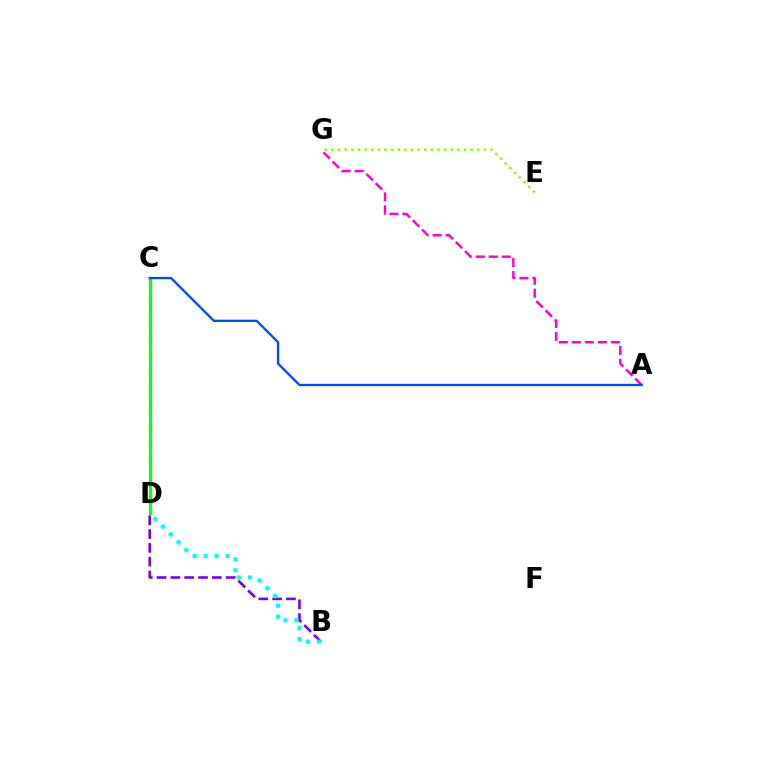{('A', 'G'): [{'color': '#ff00cf', 'line_style': 'dashed', 'thickness': 1.77}], ('C', 'D'): [{'color': '#ff0000', 'line_style': 'solid', 'thickness': 2.2}, {'color': '#ffbd00', 'line_style': 'dashed', 'thickness': 2.42}, {'color': '#00ff39', 'line_style': 'solid', 'thickness': 2.29}], ('E', 'G'): [{'color': '#84ff00', 'line_style': 'dotted', 'thickness': 1.8}], ('B', 'D'): [{'color': '#7200ff', 'line_style': 'dashed', 'thickness': 1.88}, {'color': '#00fff6', 'line_style': 'dotted', 'thickness': 2.98}], ('A', 'C'): [{'color': '#004bff', 'line_style': 'solid', 'thickness': 1.66}]}